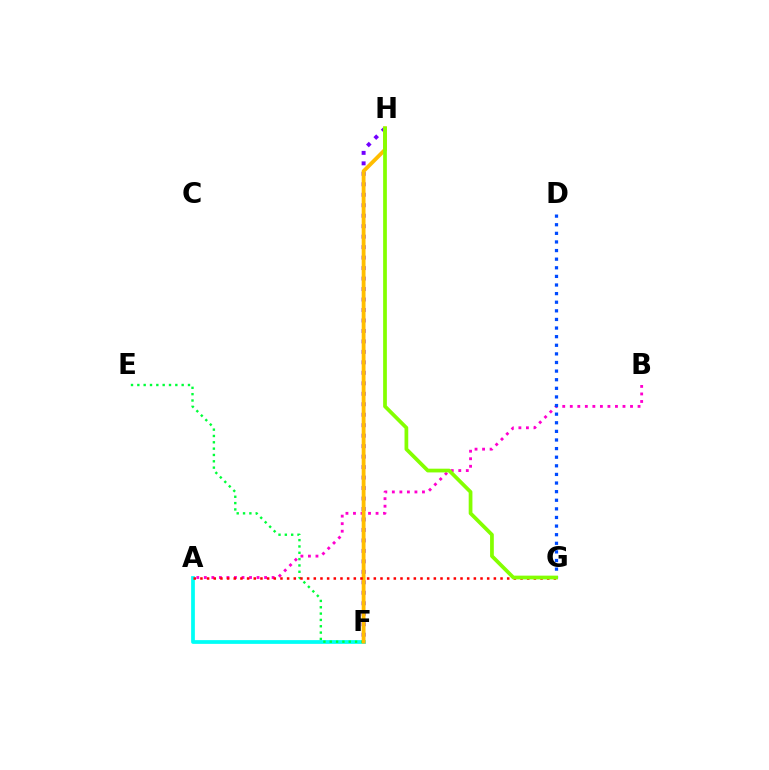{('A', 'F'): [{'color': '#00fff6', 'line_style': 'solid', 'thickness': 2.7}], ('E', 'F'): [{'color': '#00ff39', 'line_style': 'dotted', 'thickness': 1.72}], ('F', 'H'): [{'color': '#7200ff', 'line_style': 'dotted', 'thickness': 2.85}, {'color': '#ffbd00', 'line_style': 'solid', 'thickness': 2.75}], ('A', 'B'): [{'color': '#ff00cf', 'line_style': 'dotted', 'thickness': 2.05}], ('D', 'G'): [{'color': '#004bff', 'line_style': 'dotted', 'thickness': 2.34}], ('A', 'G'): [{'color': '#ff0000', 'line_style': 'dotted', 'thickness': 1.81}], ('G', 'H'): [{'color': '#84ff00', 'line_style': 'solid', 'thickness': 2.69}]}